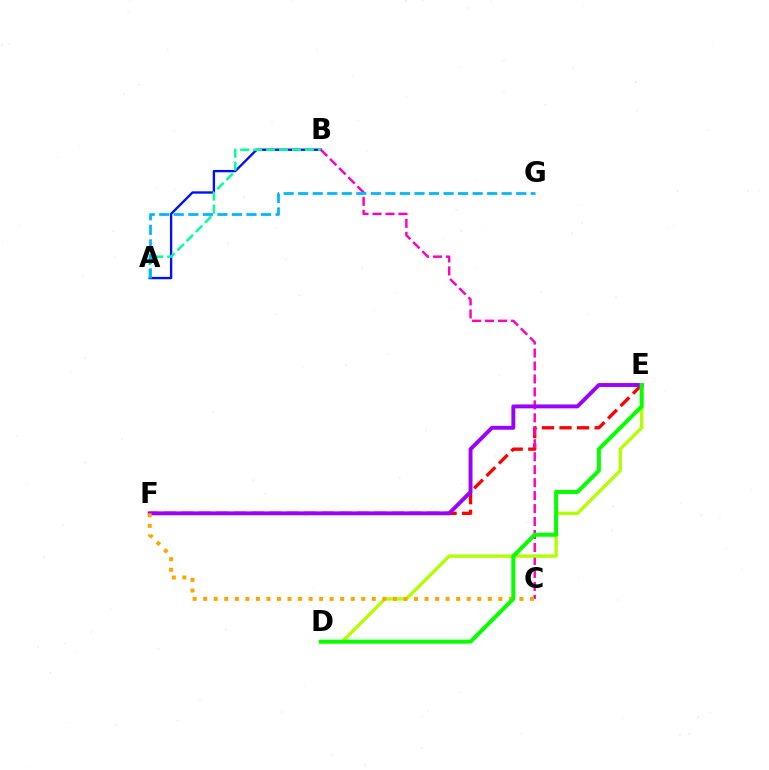{('E', 'F'): [{'color': '#ff0000', 'line_style': 'dashed', 'thickness': 2.38}, {'color': '#9b00ff', 'line_style': 'solid', 'thickness': 2.8}], ('A', 'B'): [{'color': '#0010ff', 'line_style': 'solid', 'thickness': 1.69}, {'color': '#00ff9d', 'line_style': 'dashed', 'thickness': 1.76}], ('B', 'C'): [{'color': '#ff00bd', 'line_style': 'dashed', 'thickness': 1.76}], ('D', 'E'): [{'color': '#b3ff00', 'line_style': 'solid', 'thickness': 2.41}, {'color': '#08ff00', 'line_style': 'solid', 'thickness': 2.89}], ('C', 'F'): [{'color': '#ffa500', 'line_style': 'dotted', 'thickness': 2.86}], ('A', 'G'): [{'color': '#00b5ff', 'line_style': 'dashed', 'thickness': 1.97}]}